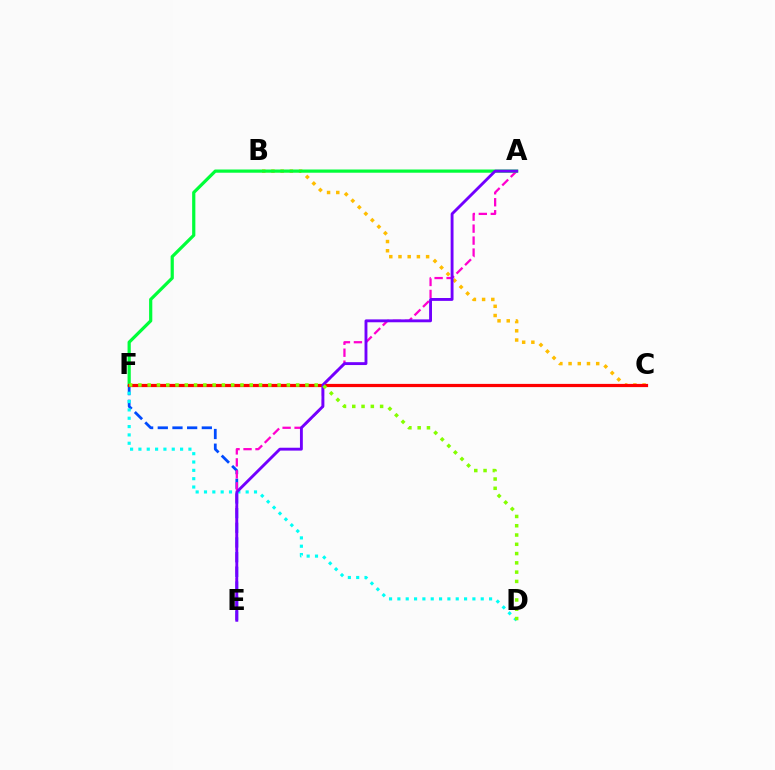{('E', 'F'): [{'color': '#004bff', 'line_style': 'dashed', 'thickness': 1.99}], ('D', 'F'): [{'color': '#00fff6', 'line_style': 'dotted', 'thickness': 2.26}, {'color': '#84ff00', 'line_style': 'dotted', 'thickness': 2.52}], ('A', 'E'): [{'color': '#ff00cf', 'line_style': 'dashed', 'thickness': 1.63}, {'color': '#7200ff', 'line_style': 'solid', 'thickness': 2.07}], ('B', 'C'): [{'color': '#ffbd00', 'line_style': 'dotted', 'thickness': 2.5}], ('A', 'F'): [{'color': '#00ff39', 'line_style': 'solid', 'thickness': 2.31}], ('C', 'F'): [{'color': '#ff0000', 'line_style': 'solid', 'thickness': 2.31}]}